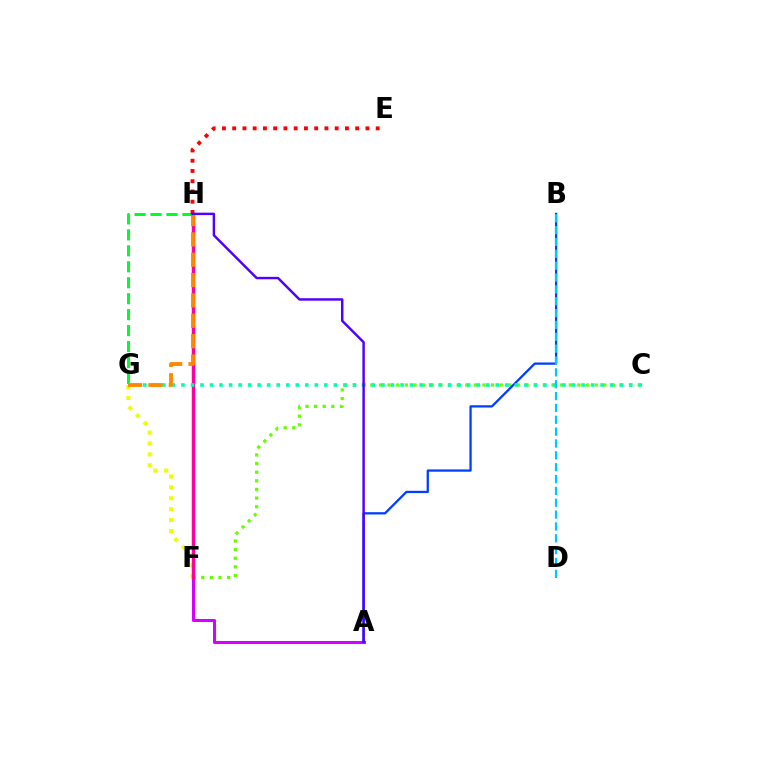{('A', 'F'): [{'color': '#d600ff', 'line_style': 'solid', 'thickness': 2.19}], ('G', 'H'): [{'color': '#00ff27', 'line_style': 'dashed', 'thickness': 2.17}, {'color': '#ff8800', 'line_style': 'dashed', 'thickness': 2.76}], ('E', 'H'): [{'color': '#ff0000', 'line_style': 'dotted', 'thickness': 2.79}], ('C', 'F'): [{'color': '#66ff00', 'line_style': 'dotted', 'thickness': 2.34}], ('F', 'G'): [{'color': '#eeff00', 'line_style': 'dotted', 'thickness': 2.96}], ('A', 'B'): [{'color': '#003fff', 'line_style': 'solid', 'thickness': 1.64}], ('F', 'H'): [{'color': '#ff00a0', 'line_style': 'solid', 'thickness': 2.49}], ('C', 'G'): [{'color': '#00ffaf', 'line_style': 'dotted', 'thickness': 2.59}], ('A', 'H'): [{'color': '#4f00ff', 'line_style': 'solid', 'thickness': 1.76}], ('B', 'D'): [{'color': '#00c7ff', 'line_style': 'dashed', 'thickness': 1.61}]}